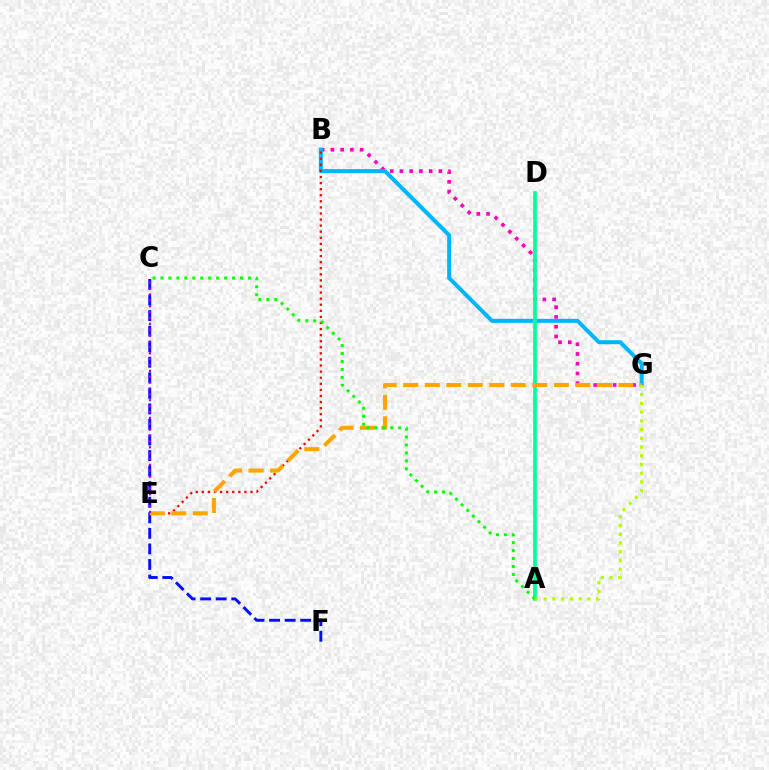{('C', 'F'): [{'color': '#0010ff', 'line_style': 'dashed', 'thickness': 2.11}], ('B', 'G'): [{'color': '#ff00bd', 'line_style': 'dotted', 'thickness': 2.65}, {'color': '#00b5ff', 'line_style': 'solid', 'thickness': 2.89}], ('A', 'D'): [{'color': '#00ff9d', 'line_style': 'solid', 'thickness': 2.67}], ('B', 'E'): [{'color': '#ff0000', 'line_style': 'dotted', 'thickness': 1.65}], ('E', 'G'): [{'color': '#ffa500', 'line_style': 'dashed', 'thickness': 2.92}], ('A', 'C'): [{'color': '#08ff00', 'line_style': 'dotted', 'thickness': 2.16}], ('C', 'E'): [{'color': '#9b00ff', 'line_style': 'dotted', 'thickness': 1.6}], ('A', 'G'): [{'color': '#b3ff00', 'line_style': 'dotted', 'thickness': 2.37}]}